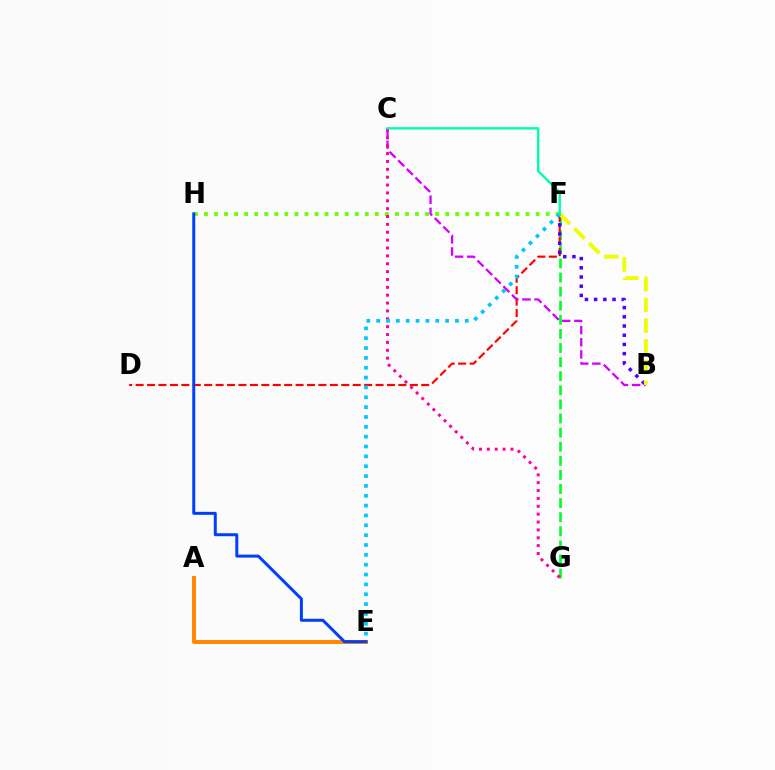{('F', 'G'): [{'color': '#00ff27', 'line_style': 'dashed', 'thickness': 1.92}], ('A', 'E'): [{'color': '#ff8800', 'line_style': 'solid', 'thickness': 2.84}], ('F', 'H'): [{'color': '#66ff00', 'line_style': 'dotted', 'thickness': 2.73}], ('D', 'F'): [{'color': '#ff0000', 'line_style': 'dashed', 'thickness': 1.55}], ('E', 'H'): [{'color': '#003fff', 'line_style': 'solid', 'thickness': 2.15}], ('B', 'C'): [{'color': '#d600ff', 'line_style': 'dashed', 'thickness': 1.65}], ('C', 'G'): [{'color': '#ff00a0', 'line_style': 'dotted', 'thickness': 2.14}], ('B', 'F'): [{'color': '#4f00ff', 'line_style': 'dotted', 'thickness': 2.5}, {'color': '#eeff00', 'line_style': 'dashed', 'thickness': 2.81}], ('E', 'F'): [{'color': '#00c7ff', 'line_style': 'dotted', 'thickness': 2.68}], ('C', 'F'): [{'color': '#00ffaf', 'line_style': 'solid', 'thickness': 1.73}]}